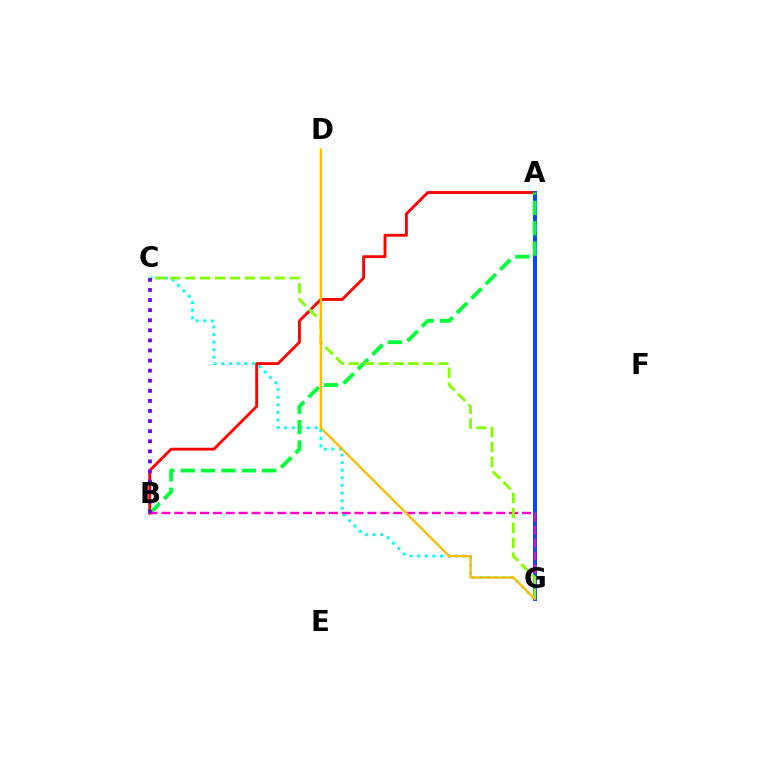{('A', 'B'): [{'color': '#ff0000', 'line_style': 'solid', 'thickness': 2.05}, {'color': '#00ff39', 'line_style': 'dashed', 'thickness': 2.77}], ('C', 'G'): [{'color': '#00fff6', 'line_style': 'dotted', 'thickness': 2.07}, {'color': '#84ff00', 'line_style': 'dashed', 'thickness': 2.03}], ('A', 'G'): [{'color': '#004bff', 'line_style': 'solid', 'thickness': 2.87}], ('B', 'G'): [{'color': '#ff00cf', 'line_style': 'dashed', 'thickness': 1.75}], ('B', 'C'): [{'color': '#7200ff', 'line_style': 'dotted', 'thickness': 2.74}], ('D', 'G'): [{'color': '#ffbd00', 'line_style': 'solid', 'thickness': 1.67}]}